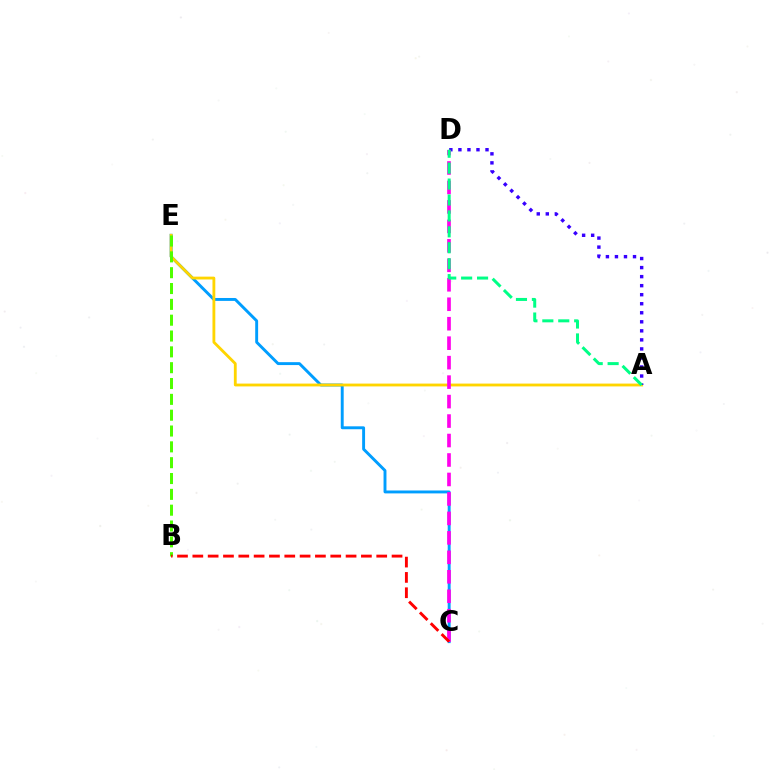{('C', 'E'): [{'color': '#009eff', 'line_style': 'solid', 'thickness': 2.1}], ('A', 'E'): [{'color': '#ffd500', 'line_style': 'solid', 'thickness': 2.04}], ('A', 'D'): [{'color': '#3700ff', 'line_style': 'dotted', 'thickness': 2.46}, {'color': '#00ff86', 'line_style': 'dashed', 'thickness': 2.16}], ('B', 'E'): [{'color': '#4fff00', 'line_style': 'dashed', 'thickness': 2.15}], ('C', 'D'): [{'color': '#ff00ed', 'line_style': 'dashed', 'thickness': 2.64}], ('B', 'C'): [{'color': '#ff0000', 'line_style': 'dashed', 'thickness': 2.08}]}